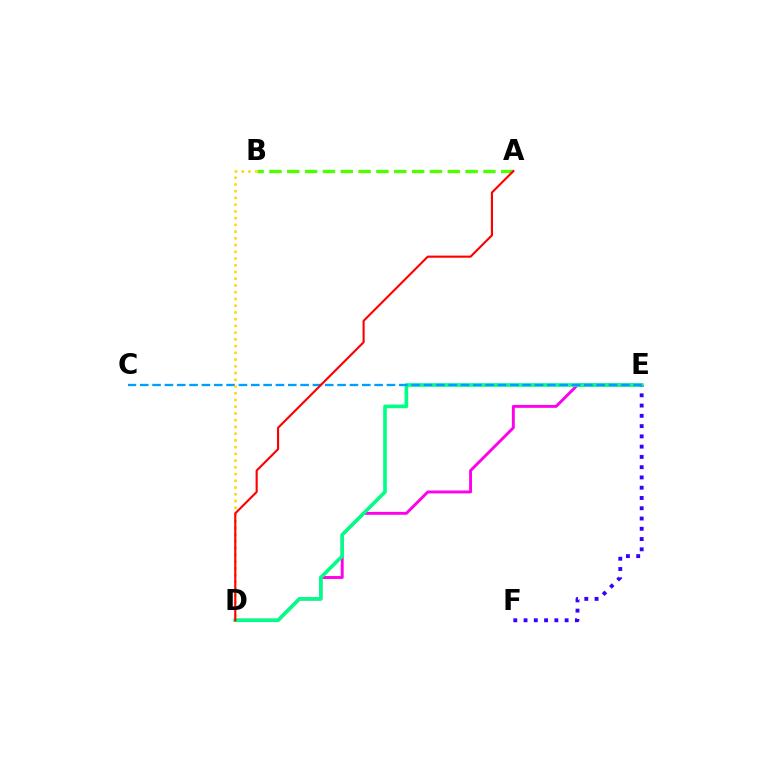{('D', 'E'): [{'color': '#ff00ed', 'line_style': 'solid', 'thickness': 2.1}, {'color': '#00ff86', 'line_style': 'solid', 'thickness': 2.6}], ('A', 'B'): [{'color': '#4fff00', 'line_style': 'dashed', 'thickness': 2.42}], ('E', 'F'): [{'color': '#3700ff', 'line_style': 'dotted', 'thickness': 2.79}], ('C', 'E'): [{'color': '#009eff', 'line_style': 'dashed', 'thickness': 1.68}], ('B', 'D'): [{'color': '#ffd500', 'line_style': 'dotted', 'thickness': 1.83}], ('A', 'D'): [{'color': '#ff0000', 'line_style': 'solid', 'thickness': 1.53}]}